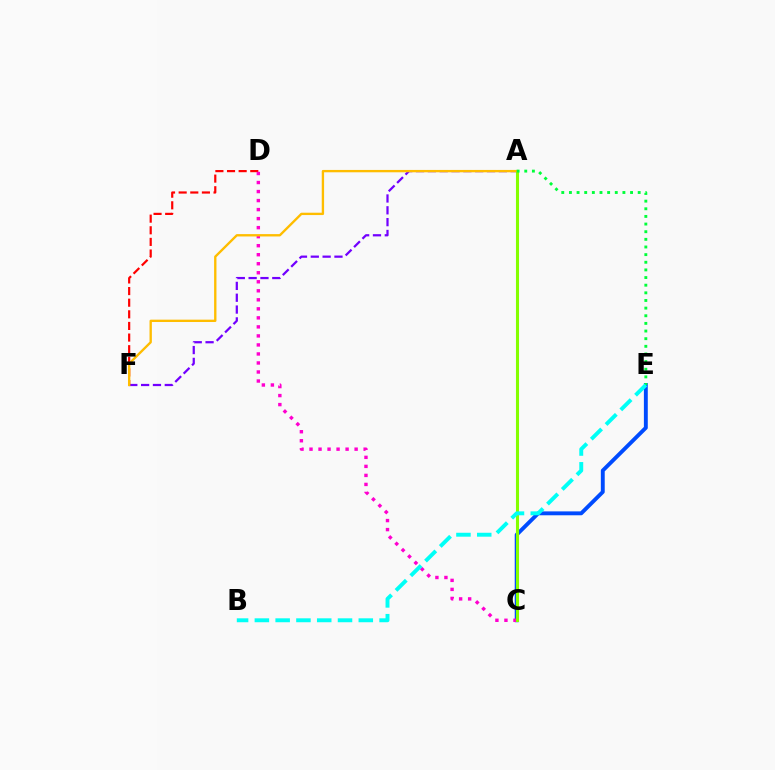{('A', 'F'): [{'color': '#7200ff', 'line_style': 'dashed', 'thickness': 1.61}, {'color': '#ffbd00', 'line_style': 'solid', 'thickness': 1.69}], ('D', 'F'): [{'color': '#ff0000', 'line_style': 'dashed', 'thickness': 1.58}], ('C', 'E'): [{'color': '#004bff', 'line_style': 'solid', 'thickness': 2.8}], ('C', 'D'): [{'color': '#ff00cf', 'line_style': 'dotted', 'thickness': 2.45}], ('A', 'C'): [{'color': '#84ff00', 'line_style': 'solid', 'thickness': 2.21}], ('A', 'E'): [{'color': '#00ff39', 'line_style': 'dotted', 'thickness': 2.08}], ('B', 'E'): [{'color': '#00fff6', 'line_style': 'dashed', 'thickness': 2.82}]}